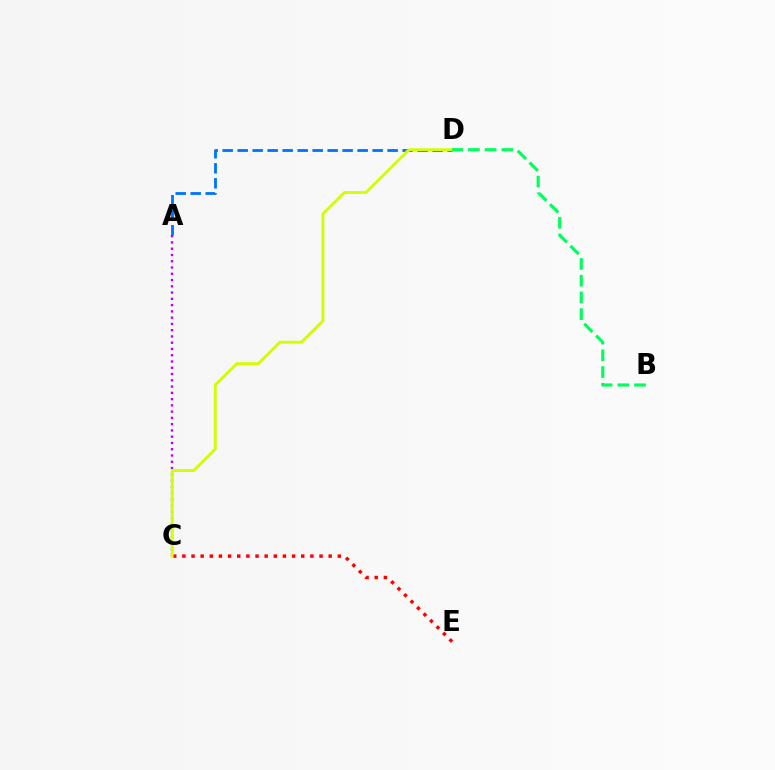{('A', 'D'): [{'color': '#0074ff', 'line_style': 'dashed', 'thickness': 2.04}], ('C', 'E'): [{'color': '#ff0000', 'line_style': 'dotted', 'thickness': 2.48}], ('A', 'C'): [{'color': '#b900ff', 'line_style': 'dotted', 'thickness': 1.7}], ('C', 'D'): [{'color': '#d1ff00', 'line_style': 'solid', 'thickness': 2.06}], ('B', 'D'): [{'color': '#00ff5c', 'line_style': 'dashed', 'thickness': 2.27}]}